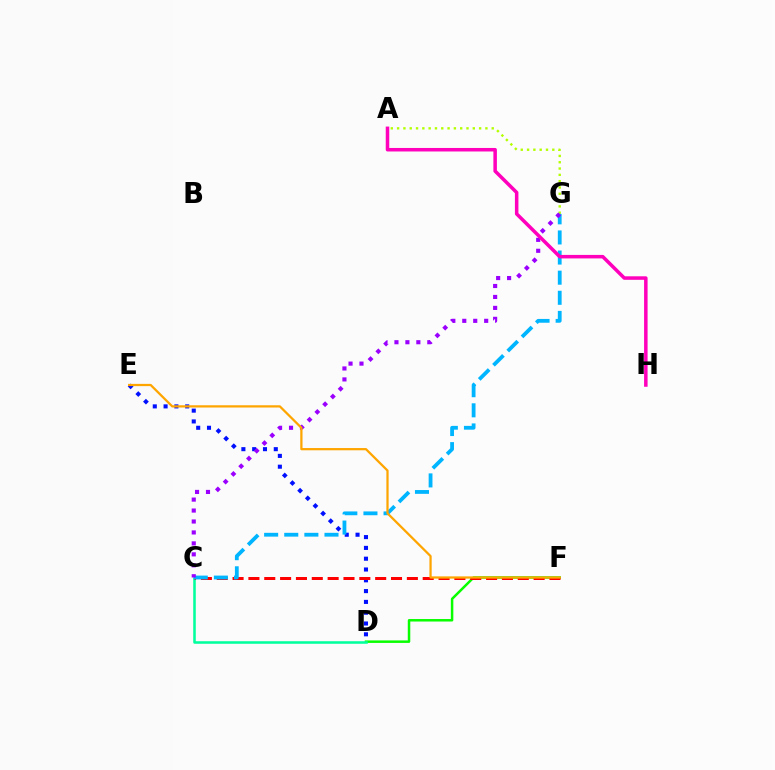{('D', 'E'): [{'color': '#0010ff', 'line_style': 'dotted', 'thickness': 2.93}], ('D', 'F'): [{'color': '#08ff00', 'line_style': 'solid', 'thickness': 1.8}], ('C', 'D'): [{'color': '#00ff9d', 'line_style': 'solid', 'thickness': 1.83}], ('A', 'G'): [{'color': '#b3ff00', 'line_style': 'dotted', 'thickness': 1.71}], ('C', 'F'): [{'color': '#ff0000', 'line_style': 'dashed', 'thickness': 2.15}], ('C', 'G'): [{'color': '#00b5ff', 'line_style': 'dashed', 'thickness': 2.73}, {'color': '#9b00ff', 'line_style': 'dotted', 'thickness': 2.97}], ('A', 'H'): [{'color': '#ff00bd', 'line_style': 'solid', 'thickness': 2.53}], ('E', 'F'): [{'color': '#ffa500', 'line_style': 'solid', 'thickness': 1.62}]}